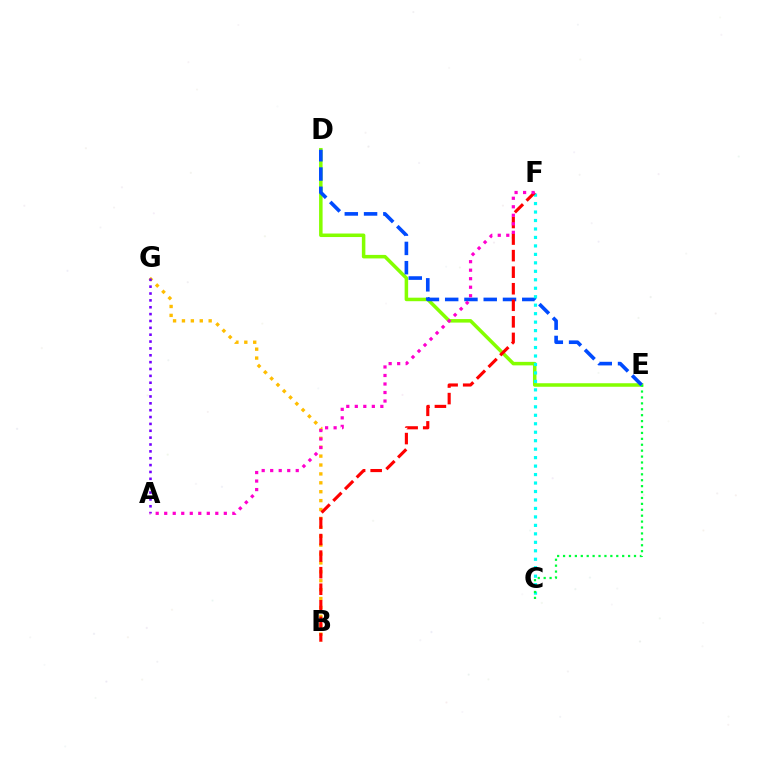{('B', 'G'): [{'color': '#ffbd00', 'line_style': 'dotted', 'thickness': 2.42}], ('D', 'E'): [{'color': '#84ff00', 'line_style': 'solid', 'thickness': 2.53}, {'color': '#004bff', 'line_style': 'dashed', 'thickness': 2.62}], ('A', 'G'): [{'color': '#7200ff', 'line_style': 'dotted', 'thickness': 1.86}], ('C', 'F'): [{'color': '#00fff6', 'line_style': 'dotted', 'thickness': 2.3}], ('B', 'F'): [{'color': '#ff0000', 'line_style': 'dashed', 'thickness': 2.25}], ('C', 'E'): [{'color': '#00ff39', 'line_style': 'dotted', 'thickness': 1.61}], ('A', 'F'): [{'color': '#ff00cf', 'line_style': 'dotted', 'thickness': 2.31}]}